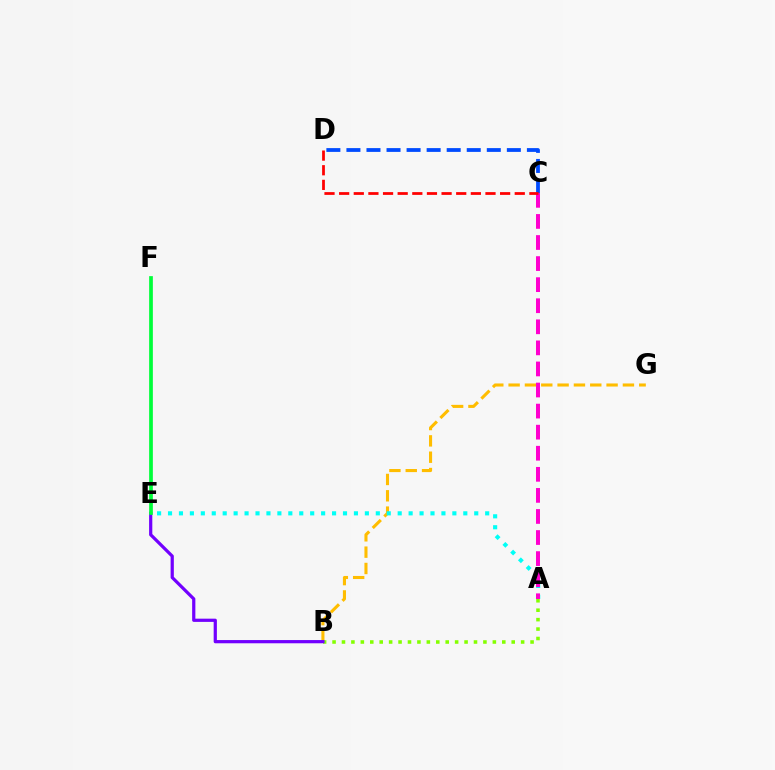{('B', 'G'): [{'color': '#ffbd00', 'line_style': 'dashed', 'thickness': 2.22}], ('C', 'D'): [{'color': '#004bff', 'line_style': 'dashed', 'thickness': 2.72}, {'color': '#ff0000', 'line_style': 'dashed', 'thickness': 1.99}], ('A', 'E'): [{'color': '#00fff6', 'line_style': 'dotted', 'thickness': 2.97}], ('A', 'C'): [{'color': '#ff00cf', 'line_style': 'dashed', 'thickness': 2.86}], ('A', 'B'): [{'color': '#84ff00', 'line_style': 'dotted', 'thickness': 2.56}], ('B', 'E'): [{'color': '#7200ff', 'line_style': 'solid', 'thickness': 2.32}], ('E', 'F'): [{'color': '#00ff39', 'line_style': 'solid', 'thickness': 2.67}]}